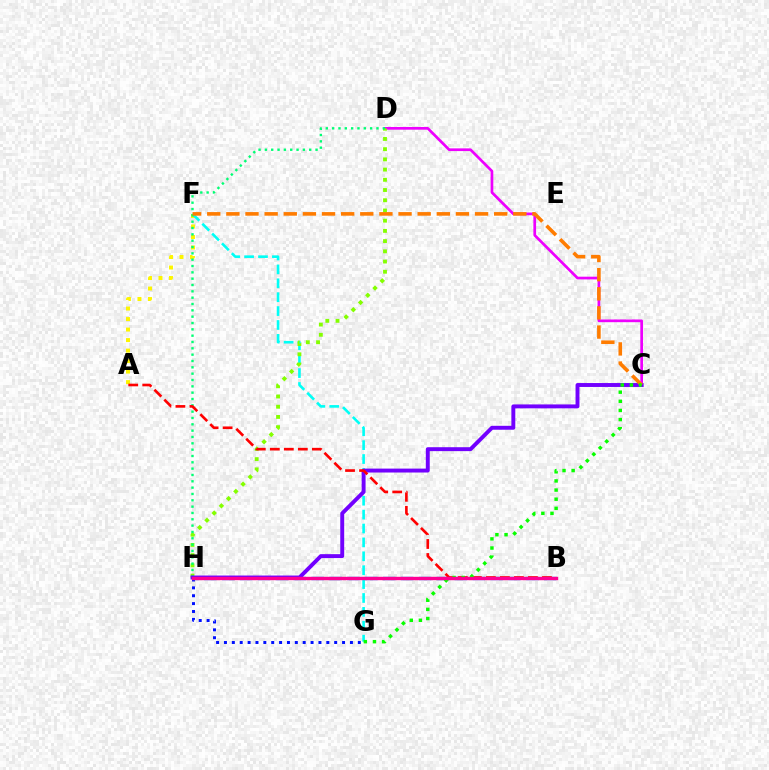{('A', 'F'): [{'color': '#fcf500', 'line_style': 'dotted', 'thickness': 2.85}], ('F', 'G'): [{'color': '#00fff6', 'line_style': 'dashed', 'thickness': 1.89}], ('G', 'H'): [{'color': '#0010ff', 'line_style': 'dotted', 'thickness': 2.14}], ('C', 'D'): [{'color': '#ee00ff', 'line_style': 'solid', 'thickness': 1.95}], ('D', 'H'): [{'color': '#84ff00', 'line_style': 'dotted', 'thickness': 2.78}, {'color': '#00ff74', 'line_style': 'dotted', 'thickness': 1.72}], ('B', 'H'): [{'color': '#008cff', 'line_style': 'dashed', 'thickness': 2.43}, {'color': '#ff0094', 'line_style': 'solid', 'thickness': 2.44}], ('C', 'H'): [{'color': '#7200ff', 'line_style': 'solid', 'thickness': 2.82}], ('C', 'F'): [{'color': '#ff7c00', 'line_style': 'dashed', 'thickness': 2.6}], ('A', 'B'): [{'color': '#ff0000', 'line_style': 'dashed', 'thickness': 1.9}], ('C', 'G'): [{'color': '#08ff00', 'line_style': 'dotted', 'thickness': 2.48}]}